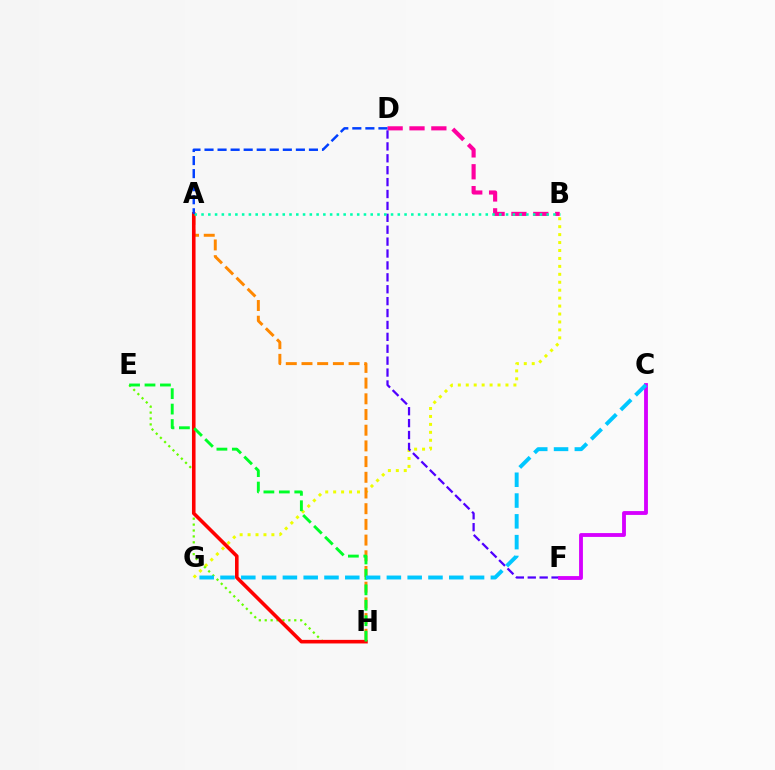{('B', 'G'): [{'color': '#eeff00', 'line_style': 'dotted', 'thickness': 2.16}], ('E', 'H'): [{'color': '#66ff00', 'line_style': 'dotted', 'thickness': 1.6}, {'color': '#00ff27', 'line_style': 'dashed', 'thickness': 2.1}], ('A', 'H'): [{'color': '#ff8800', 'line_style': 'dashed', 'thickness': 2.13}, {'color': '#ff0000', 'line_style': 'solid', 'thickness': 2.58}], ('B', 'D'): [{'color': '#ff00a0', 'line_style': 'dashed', 'thickness': 2.97}], ('D', 'F'): [{'color': '#4f00ff', 'line_style': 'dashed', 'thickness': 1.62}], ('C', 'F'): [{'color': '#d600ff', 'line_style': 'solid', 'thickness': 2.76}], ('A', 'B'): [{'color': '#00ffaf', 'line_style': 'dotted', 'thickness': 1.84}], ('C', 'G'): [{'color': '#00c7ff', 'line_style': 'dashed', 'thickness': 2.83}], ('A', 'D'): [{'color': '#003fff', 'line_style': 'dashed', 'thickness': 1.77}]}